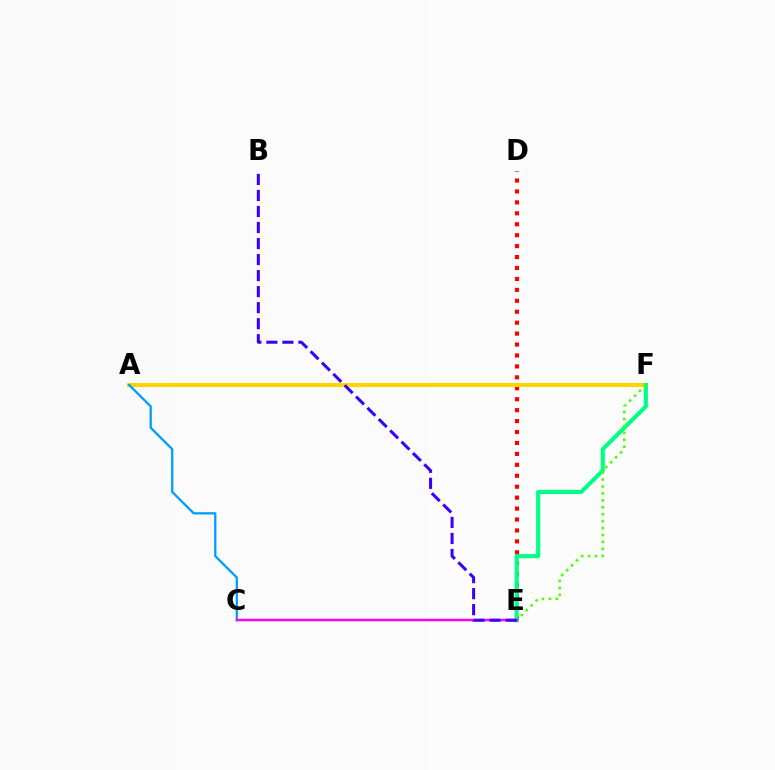{('D', 'E'): [{'color': '#ff0000', 'line_style': 'dotted', 'thickness': 2.97}], ('A', 'F'): [{'color': '#ffd500', 'line_style': 'solid', 'thickness': 2.93}], ('E', 'F'): [{'color': '#00ff86', 'line_style': 'solid', 'thickness': 2.98}, {'color': '#4fff00', 'line_style': 'dotted', 'thickness': 1.89}], ('A', 'C'): [{'color': '#009eff', 'line_style': 'solid', 'thickness': 1.65}], ('C', 'E'): [{'color': '#ff00ed', 'line_style': 'solid', 'thickness': 1.78}], ('B', 'E'): [{'color': '#3700ff', 'line_style': 'dashed', 'thickness': 2.18}]}